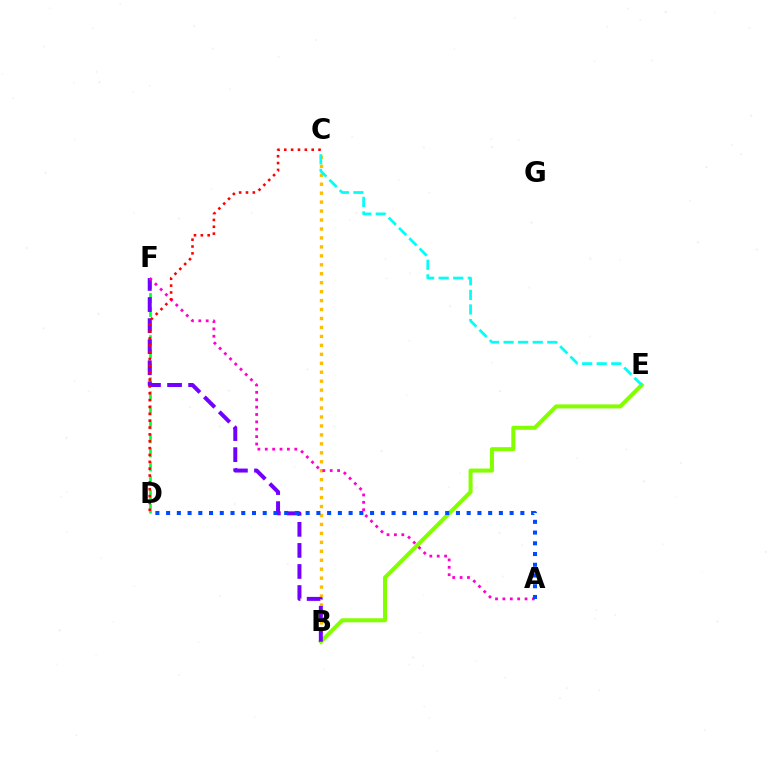{('D', 'F'): [{'color': '#00ff39', 'line_style': 'dashed', 'thickness': 1.91}], ('B', 'C'): [{'color': '#ffbd00', 'line_style': 'dotted', 'thickness': 2.43}], ('B', 'E'): [{'color': '#84ff00', 'line_style': 'solid', 'thickness': 2.9}], ('B', 'F'): [{'color': '#7200ff', 'line_style': 'dashed', 'thickness': 2.86}], ('A', 'F'): [{'color': '#ff00cf', 'line_style': 'dotted', 'thickness': 2.01}], ('A', 'D'): [{'color': '#004bff', 'line_style': 'dotted', 'thickness': 2.92}], ('C', 'E'): [{'color': '#00fff6', 'line_style': 'dashed', 'thickness': 1.98}], ('C', 'D'): [{'color': '#ff0000', 'line_style': 'dotted', 'thickness': 1.86}]}